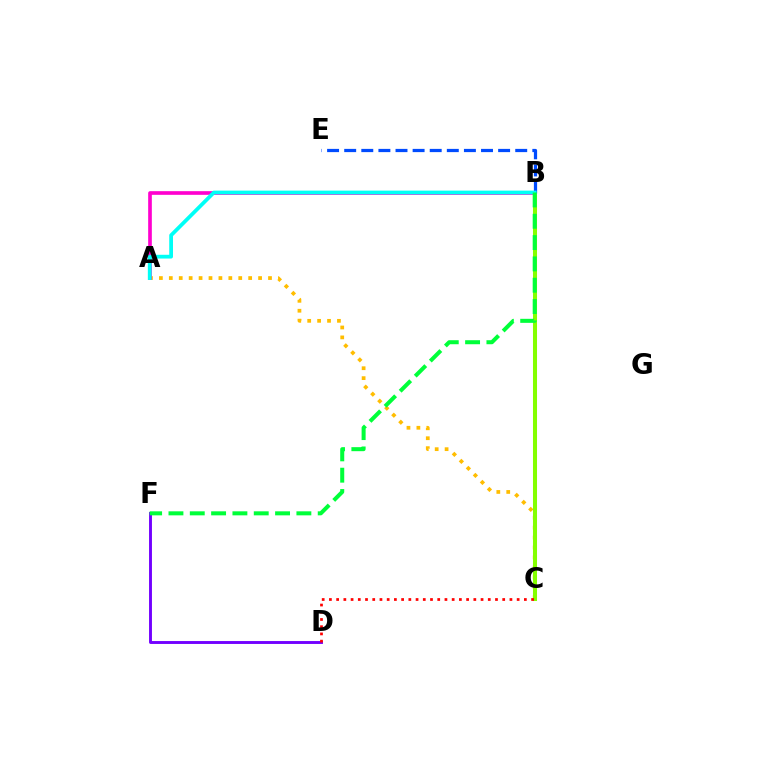{('A', 'C'): [{'color': '#ffbd00', 'line_style': 'dotted', 'thickness': 2.7}], ('D', 'F'): [{'color': '#7200ff', 'line_style': 'solid', 'thickness': 2.09}], ('A', 'B'): [{'color': '#ff00cf', 'line_style': 'solid', 'thickness': 2.64}, {'color': '#00fff6', 'line_style': 'solid', 'thickness': 2.71}], ('B', 'C'): [{'color': '#84ff00', 'line_style': 'solid', 'thickness': 2.92}], ('B', 'E'): [{'color': '#004bff', 'line_style': 'dashed', 'thickness': 2.32}], ('C', 'D'): [{'color': '#ff0000', 'line_style': 'dotted', 'thickness': 1.96}], ('B', 'F'): [{'color': '#00ff39', 'line_style': 'dashed', 'thickness': 2.9}]}